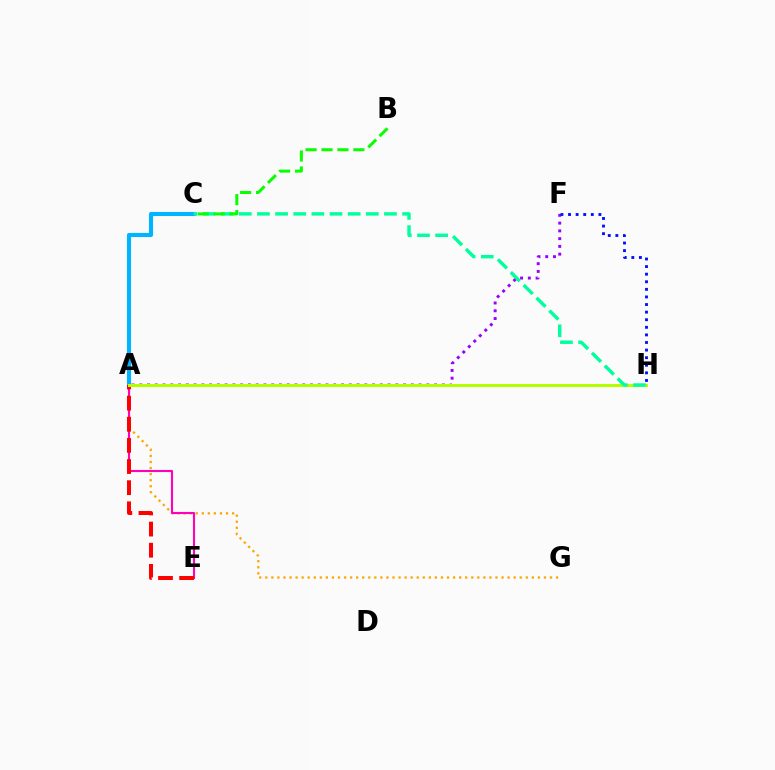{('A', 'C'): [{'color': '#00b5ff', 'line_style': 'solid', 'thickness': 2.95}], ('A', 'F'): [{'color': '#9b00ff', 'line_style': 'dotted', 'thickness': 2.11}], ('A', 'G'): [{'color': '#ffa500', 'line_style': 'dotted', 'thickness': 1.65}], ('A', 'E'): [{'color': '#ff00bd', 'line_style': 'solid', 'thickness': 1.51}, {'color': '#ff0000', 'line_style': 'dashed', 'thickness': 2.87}], ('A', 'H'): [{'color': '#b3ff00', 'line_style': 'solid', 'thickness': 2.15}], ('C', 'H'): [{'color': '#00ff9d', 'line_style': 'dashed', 'thickness': 2.46}], ('B', 'C'): [{'color': '#08ff00', 'line_style': 'dashed', 'thickness': 2.17}], ('F', 'H'): [{'color': '#0010ff', 'line_style': 'dotted', 'thickness': 2.06}]}